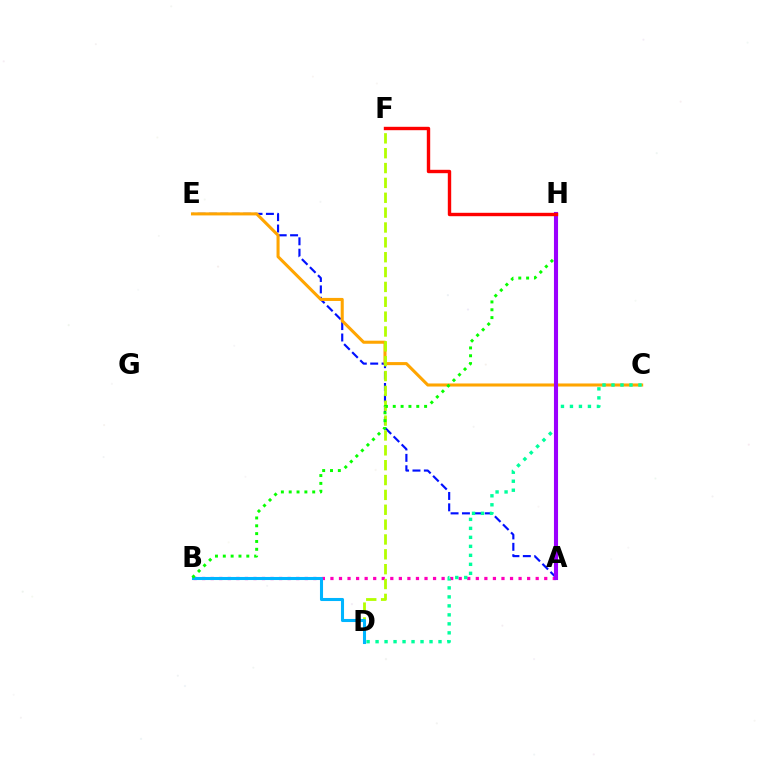{('A', 'B'): [{'color': '#ff00bd', 'line_style': 'dotted', 'thickness': 2.32}], ('A', 'E'): [{'color': '#0010ff', 'line_style': 'dashed', 'thickness': 1.55}], ('C', 'E'): [{'color': '#ffa500', 'line_style': 'solid', 'thickness': 2.2}], ('C', 'D'): [{'color': '#00ff9d', 'line_style': 'dotted', 'thickness': 2.44}], ('D', 'F'): [{'color': '#b3ff00', 'line_style': 'dashed', 'thickness': 2.02}], ('B', 'D'): [{'color': '#00b5ff', 'line_style': 'solid', 'thickness': 2.21}], ('B', 'H'): [{'color': '#08ff00', 'line_style': 'dotted', 'thickness': 2.13}], ('A', 'H'): [{'color': '#9b00ff', 'line_style': 'solid', 'thickness': 2.95}], ('F', 'H'): [{'color': '#ff0000', 'line_style': 'solid', 'thickness': 2.44}]}